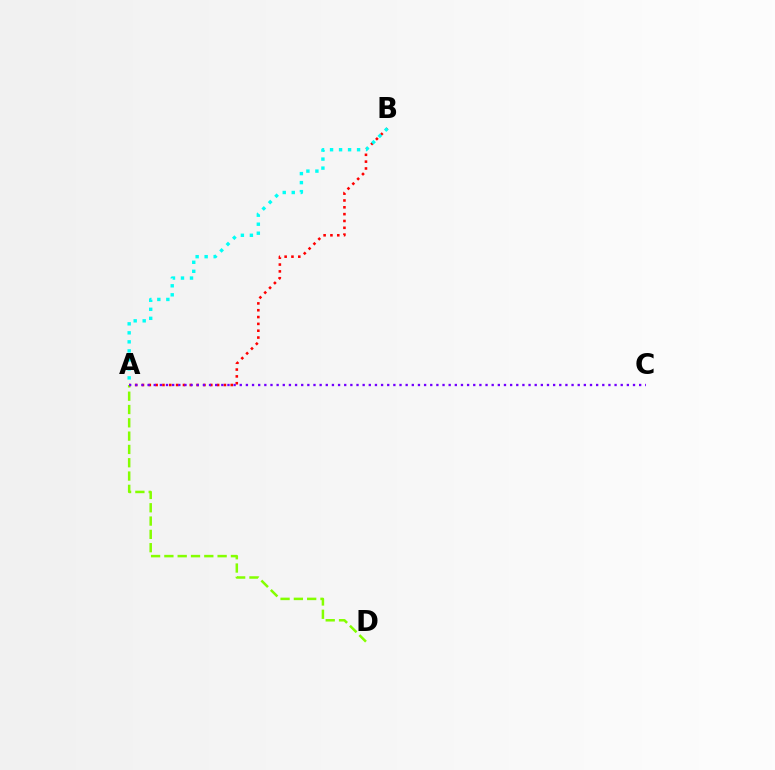{('A', 'D'): [{'color': '#84ff00', 'line_style': 'dashed', 'thickness': 1.81}], ('A', 'B'): [{'color': '#ff0000', 'line_style': 'dotted', 'thickness': 1.86}, {'color': '#00fff6', 'line_style': 'dotted', 'thickness': 2.45}], ('A', 'C'): [{'color': '#7200ff', 'line_style': 'dotted', 'thickness': 1.67}]}